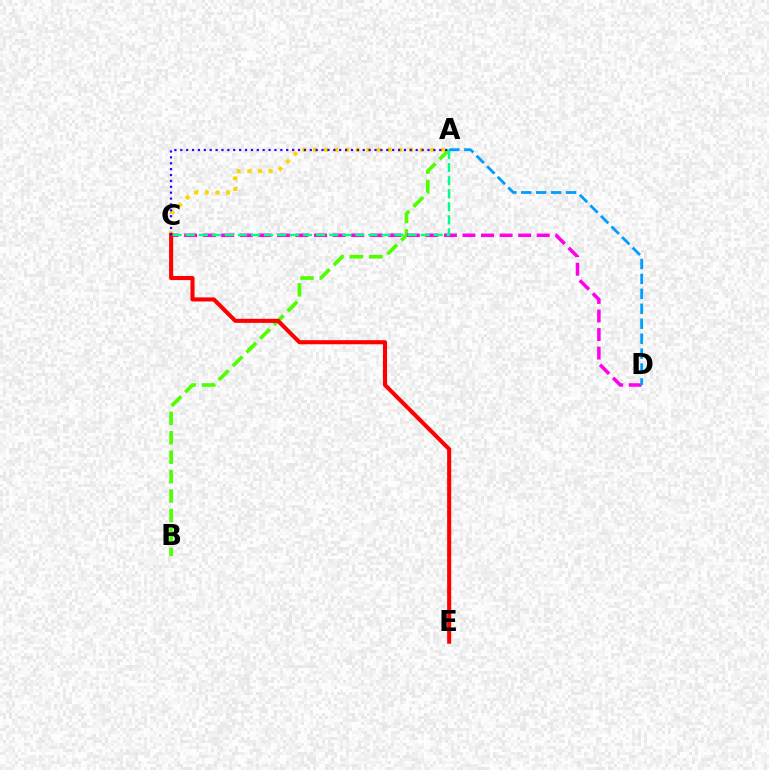{('A', 'B'): [{'color': '#4fff00', 'line_style': 'dashed', 'thickness': 2.64}], ('C', 'D'): [{'color': '#ff00ed', 'line_style': 'dashed', 'thickness': 2.52}], ('A', 'C'): [{'color': '#ffd500', 'line_style': 'dotted', 'thickness': 2.9}, {'color': '#00ff86', 'line_style': 'dashed', 'thickness': 1.77}, {'color': '#3700ff', 'line_style': 'dotted', 'thickness': 1.6}], ('C', 'E'): [{'color': '#ff0000', 'line_style': 'solid', 'thickness': 2.93}], ('A', 'D'): [{'color': '#009eff', 'line_style': 'dashed', 'thickness': 2.03}]}